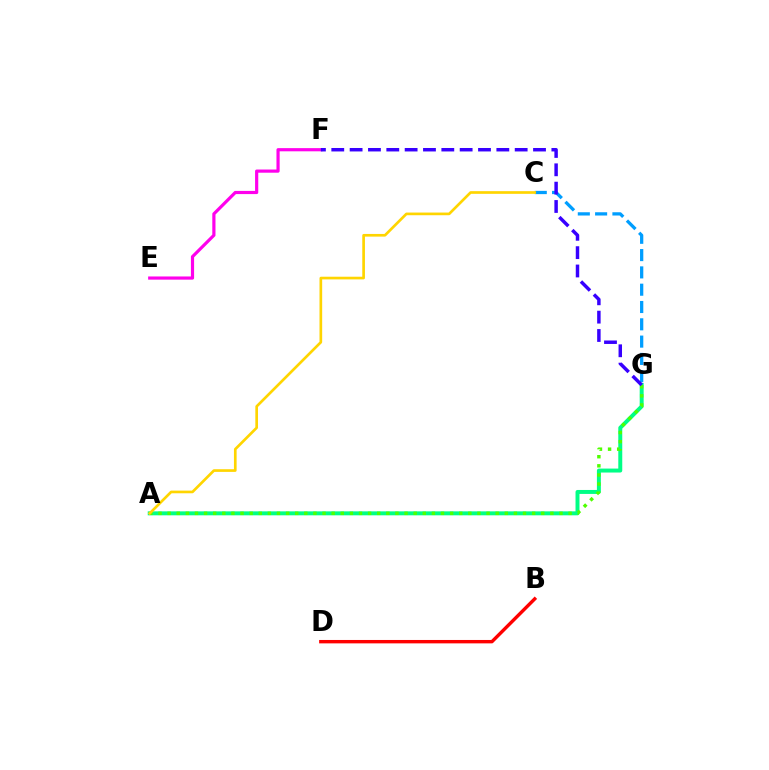{('E', 'F'): [{'color': '#ff00ed', 'line_style': 'solid', 'thickness': 2.29}], ('A', 'G'): [{'color': '#00ff86', 'line_style': 'solid', 'thickness': 2.85}, {'color': '#4fff00', 'line_style': 'dotted', 'thickness': 2.48}], ('B', 'D'): [{'color': '#ff0000', 'line_style': 'solid', 'thickness': 2.45}], ('C', 'G'): [{'color': '#009eff', 'line_style': 'dashed', 'thickness': 2.35}], ('F', 'G'): [{'color': '#3700ff', 'line_style': 'dashed', 'thickness': 2.49}], ('A', 'C'): [{'color': '#ffd500', 'line_style': 'solid', 'thickness': 1.93}]}